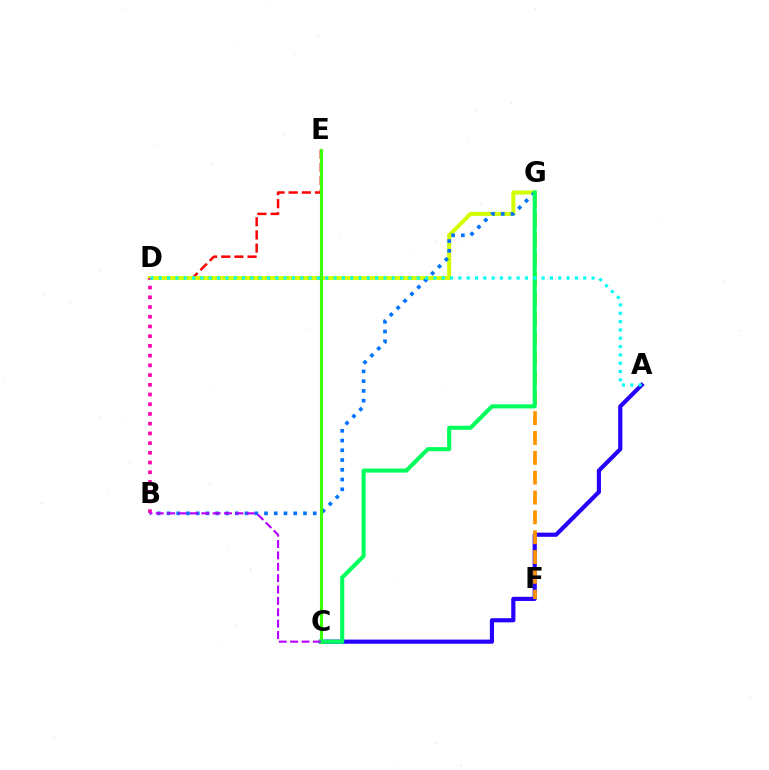{('D', 'E'): [{'color': '#ff0000', 'line_style': 'dashed', 'thickness': 1.79}], ('A', 'C'): [{'color': '#2500ff', 'line_style': 'solid', 'thickness': 3.0}], ('D', 'G'): [{'color': '#d1ff00', 'line_style': 'solid', 'thickness': 2.89}], ('B', 'G'): [{'color': '#0074ff', 'line_style': 'dotted', 'thickness': 2.65}], ('F', 'G'): [{'color': '#ff9400', 'line_style': 'dashed', 'thickness': 2.7}], ('C', 'E'): [{'color': '#3dff00', 'line_style': 'solid', 'thickness': 2.24}], ('B', 'D'): [{'color': '#ff00ac', 'line_style': 'dotted', 'thickness': 2.64}], ('C', 'G'): [{'color': '#00ff5c', 'line_style': 'solid', 'thickness': 2.93}], ('B', 'C'): [{'color': '#b900ff', 'line_style': 'dashed', 'thickness': 1.54}], ('A', 'D'): [{'color': '#00fff6', 'line_style': 'dotted', 'thickness': 2.26}]}